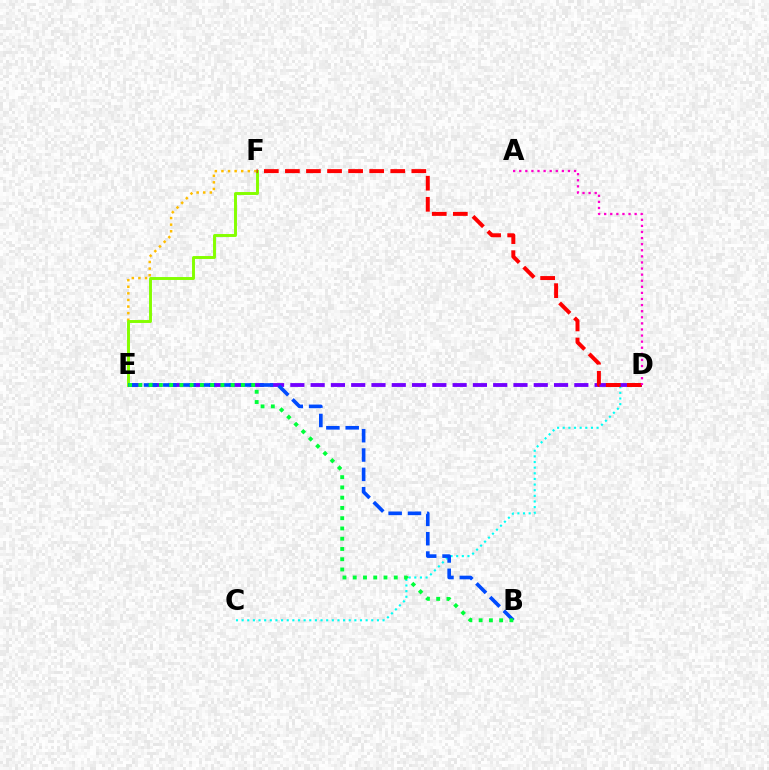{('E', 'F'): [{'color': '#ffbd00', 'line_style': 'dotted', 'thickness': 1.79}, {'color': '#84ff00', 'line_style': 'solid', 'thickness': 2.11}], ('C', 'D'): [{'color': '#00fff6', 'line_style': 'dotted', 'thickness': 1.53}], ('D', 'E'): [{'color': '#7200ff', 'line_style': 'dashed', 'thickness': 2.76}], ('D', 'F'): [{'color': '#ff0000', 'line_style': 'dashed', 'thickness': 2.86}], ('B', 'E'): [{'color': '#004bff', 'line_style': 'dashed', 'thickness': 2.63}, {'color': '#00ff39', 'line_style': 'dotted', 'thickness': 2.79}], ('A', 'D'): [{'color': '#ff00cf', 'line_style': 'dotted', 'thickness': 1.66}]}